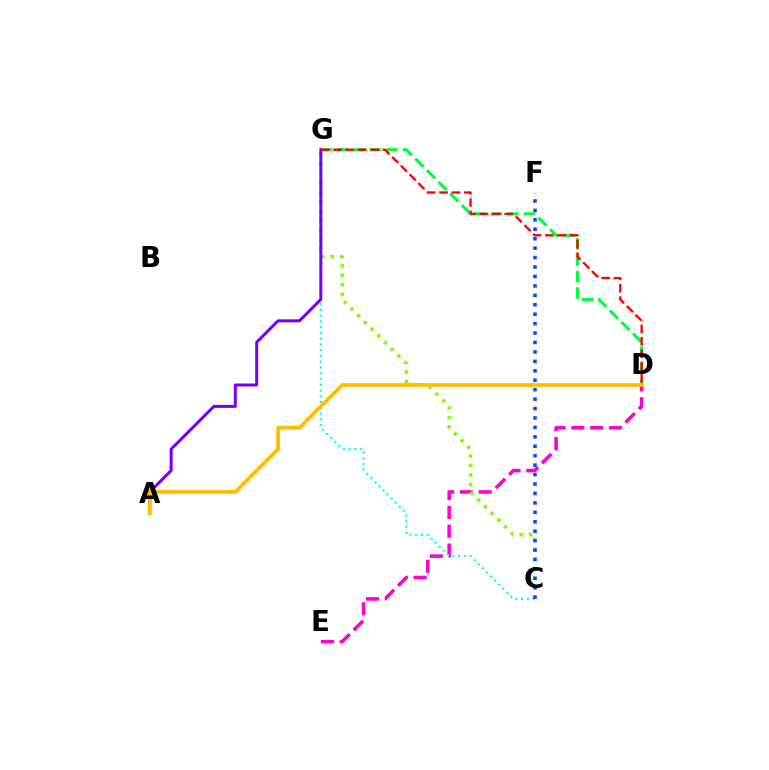{('D', 'E'): [{'color': '#ff00cf', 'line_style': 'dashed', 'thickness': 2.56}], ('C', 'G'): [{'color': '#84ff00', 'line_style': 'dotted', 'thickness': 2.58}, {'color': '#00fff6', 'line_style': 'dotted', 'thickness': 1.57}], ('D', 'G'): [{'color': '#00ff39', 'line_style': 'dashed', 'thickness': 2.23}, {'color': '#ff0000', 'line_style': 'dashed', 'thickness': 1.68}], ('A', 'G'): [{'color': '#7200ff', 'line_style': 'solid', 'thickness': 2.16}], ('A', 'D'): [{'color': '#ffbd00', 'line_style': 'solid', 'thickness': 2.69}], ('C', 'F'): [{'color': '#004bff', 'line_style': 'dotted', 'thickness': 2.56}]}